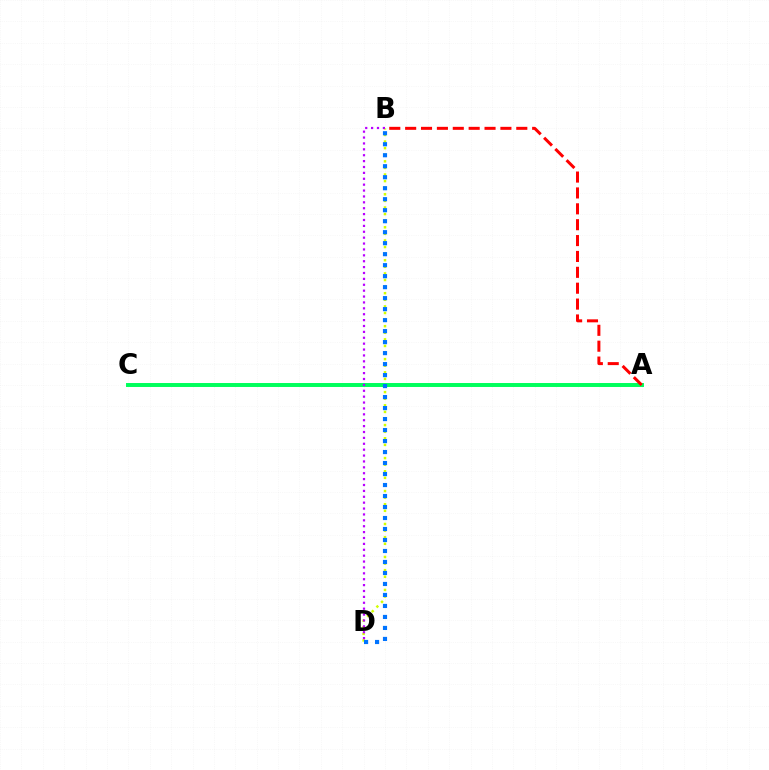{('B', 'D'): [{'color': '#d1ff00', 'line_style': 'dotted', 'thickness': 1.79}, {'color': '#b900ff', 'line_style': 'dotted', 'thickness': 1.6}, {'color': '#0074ff', 'line_style': 'dotted', 'thickness': 2.99}], ('A', 'C'): [{'color': '#00ff5c', 'line_style': 'solid', 'thickness': 2.85}], ('A', 'B'): [{'color': '#ff0000', 'line_style': 'dashed', 'thickness': 2.16}]}